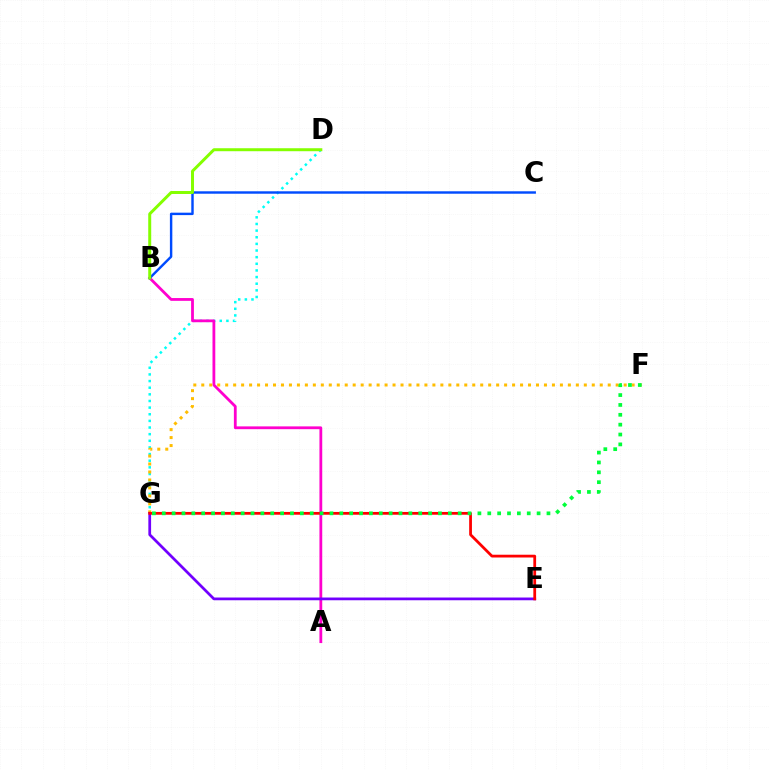{('D', 'G'): [{'color': '#00fff6', 'line_style': 'dotted', 'thickness': 1.8}], ('A', 'B'): [{'color': '#ff00cf', 'line_style': 'solid', 'thickness': 2.01}], ('F', 'G'): [{'color': '#ffbd00', 'line_style': 'dotted', 'thickness': 2.17}, {'color': '#00ff39', 'line_style': 'dotted', 'thickness': 2.68}], ('B', 'C'): [{'color': '#004bff', 'line_style': 'solid', 'thickness': 1.75}], ('E', 'G'): [{'color': '#7200ff', 'line_style': 'solid', 'thickness': 1.97}, {'color': '#ff0000', 'line_style': 'solid', 'thickness': 2.0}], ('B', 'D'): [{'color': '#84ff00', 'line_style': 'solid', 'thickness': 2.14}]}